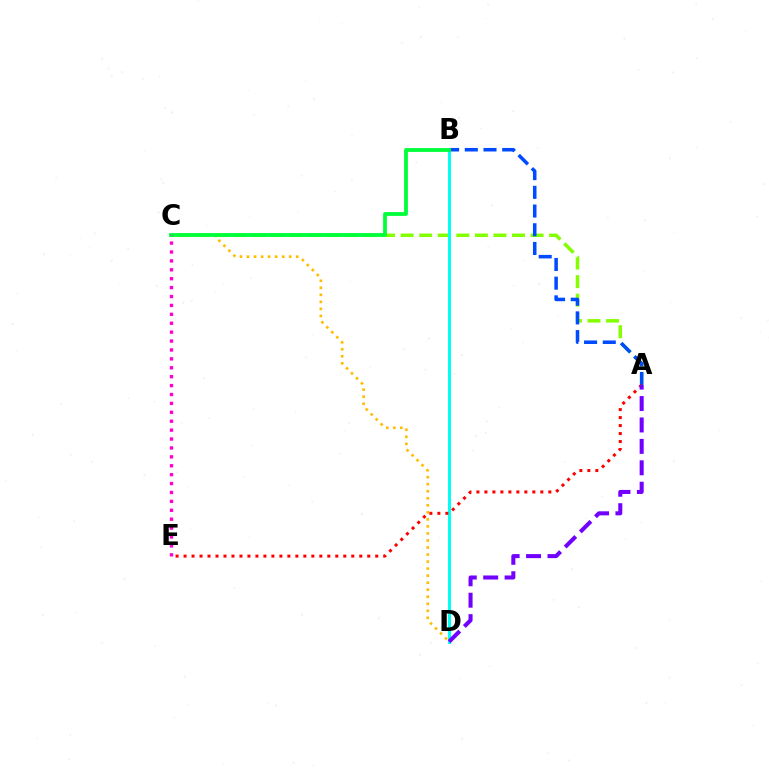{('A', 'C'): [{'color': '#84ff00', 'line_style': 'dashed', 'thickness': 2.52}], ('C', 'D'): [{'color': '#ffbd00', 'line_style': 'dotted', 'thickness': 1.91}], ('B', 'D'): [{'color': '#00fff6', 'line_style': 'solid', 'thickness': 2.15}], ('A', 'B'): [{'color': '#004bff', 'line_style': 'dashed', 'thickness': 2.54}], ('B', 'C'): [{'color': '#00ff39', 'line_style': 'solid', 'thickness': 2.73}], ('A', 'E'): [{'color': '#ff0000', 'line_style': 'dotted', 'thickness': 2.17}], ('A', 'D'): [{'color': '#7200ff', 'line_style': 'dashed', 'thickness': 2.91}], ('C', 'E'): [{'color': '#ff00cf', 'line_style': 'dotted', 'thickness': 2.42}]}